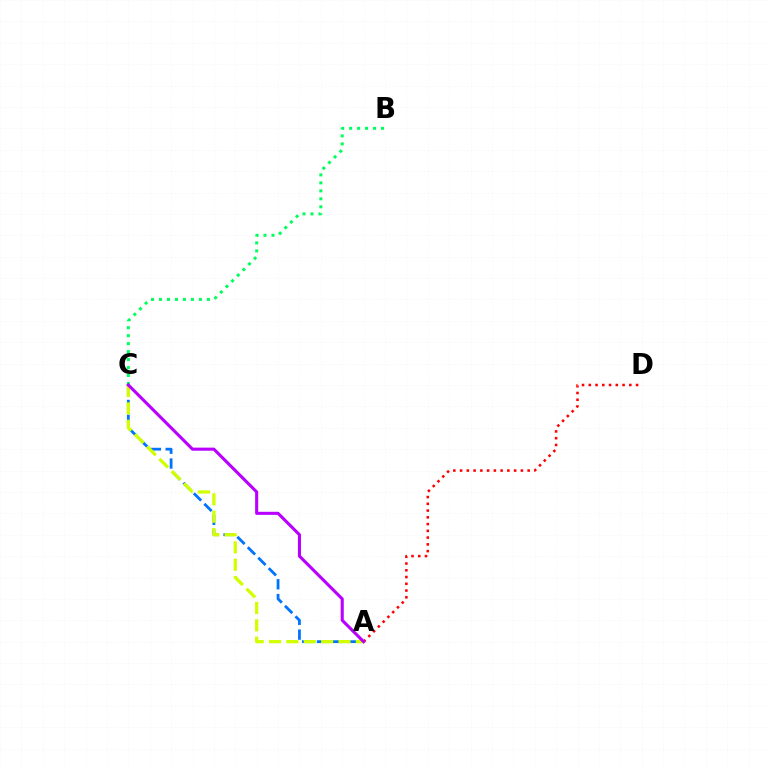{('B', 'C'): [{'color': '#00ff5c', 'line_style': 'dotted', 'thickness': 2.17}], ('A', 'C'): [{'color': '#0074ff', 'line_style': 'dashed', 'thickness': 2.01}, {'color': '#d1ff00', 'line_style': 'dashed', 'thickness': 2.36}, {'color': '#b900ff', 'line_style': 'solid', 'thickness': 2.22}], ('A', 'D'): [{'color': '#ff0000', 'line_style': 'dotted', 'thickness': 1.84}]}